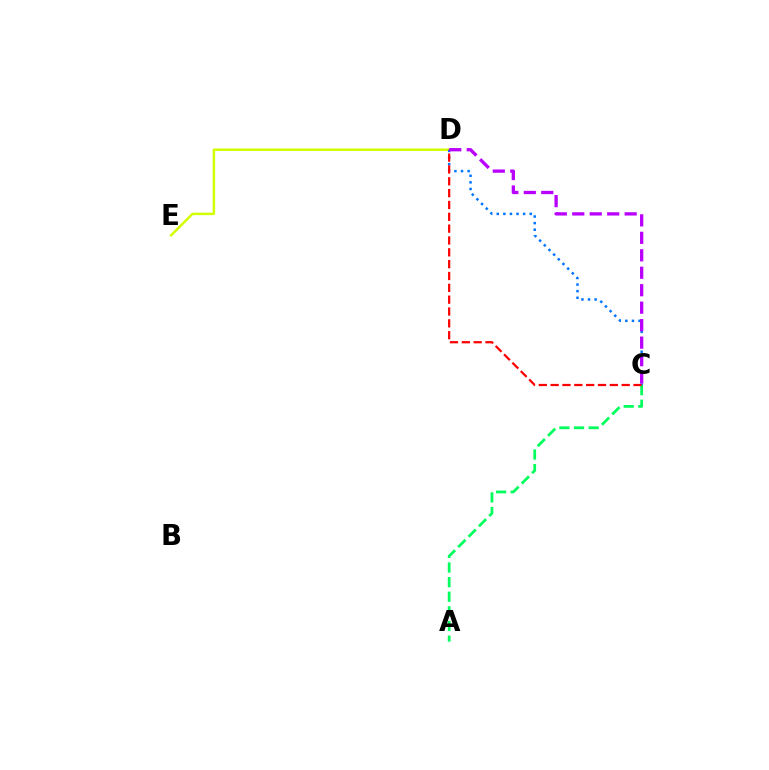{('A', 'C'): [{'color': '#00ff5c', 'line_style': 'dashed', 'thickness': 1.99}], ('D', 'E'): [{'color': '#d1ff00', 'line_style': 'solid', 'thickness': 1.78}], ('C', 'D'): [{'color': '#0074ff', 'line_style': 'dotted', 'thickness': 1.79}, {'color': '#ff0000', 'line_style': 'dashed', 'thickness': 1.61}, {'color': '#b900ff', 'line_style': 'dashed', 'thickness': 2.37}]}